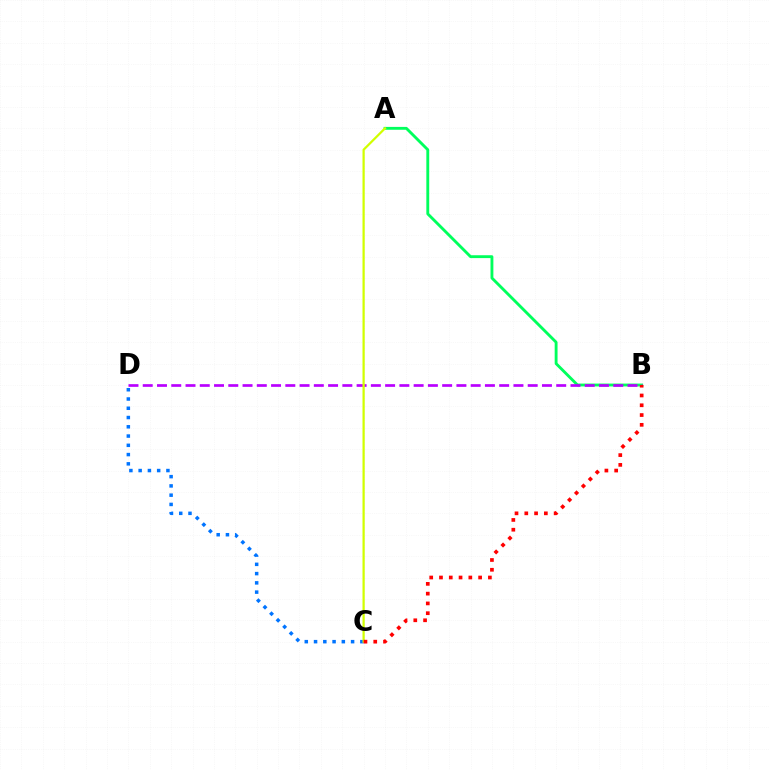{('C', 'D'): [{'color': '#0074ff', 'line_style': 'dotted', 'thickness': 2.52}], ('A', 'B'): [{'color': '#00ff5c', 'line_style': 'solid', 'thickness': 2.06}], ('B', 'D'): [{'color': '#b900ff', 'line_style': 'dashed', 'thickness': 1.94}], ('A', 'C'): [{'color': '#d1ff00', 'line_style': 'solid', 'thickness': 1.61}], ('B', 'C'): [{'color': '#ff0000', 'line_style': 'dotted', 'thickness': 2.66}]}